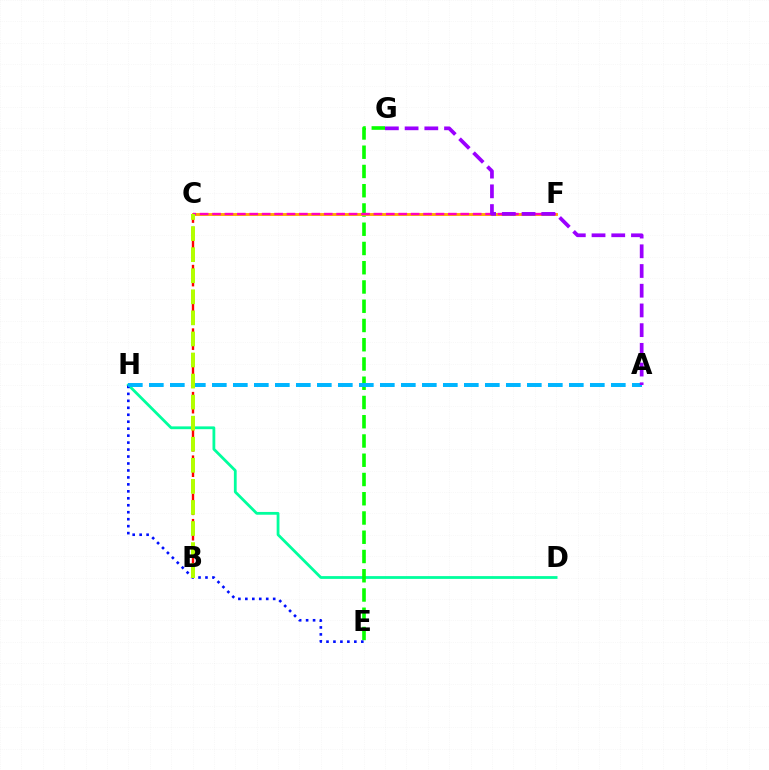{('D', 'H'): [{'color': '#00ff9d', 'line_style': 'solid', 'thickness': 2.01}], ('E', 'G'): [{'color': '#08ff00', 'line_style': 'dashed', 'thickness': 2.62}], ('E', 'H'): [{'color': '#0010ff', 'line_style': 'dotted', 'thickness': 1.89}], ('A', 'H'): [{'color': '#00b5ff', 'line_style': 'dashed', 'thickness': 2.85}], ('C', 'F'): [{'color': '#ffa500', 'line_style': 'solid', 'thickness': 2.08}, {'color': '#ff00bd', 'line_style': 'dashed', 'thickness': 1.69}], ('B', 'C'): [{'color': '#ff0000', 'line_style': 'dashed', 'thickness': 1.73}, {'color': '#b3ff00', 'line_style': 'dashed', 'thickness': 2.86}], ('A', 'G'): [{'color': '#9b00ff', 'line_style': 'dashed', 'thickness': 2.68}]}